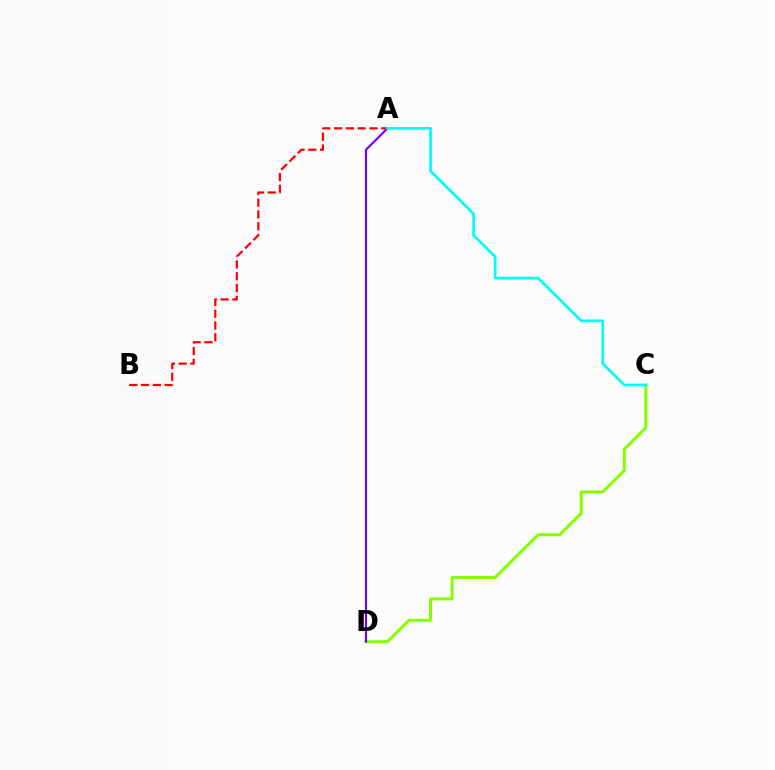{('C', 'D'): [{'color': '#84ff00', 'line_style': 'solid', 'thickness': 2.17}], ('A', 'B'): [{'color': '#ff0000', 'line_style': 'dashed', 'thickness': 1.6}], ('A', 'D'): [{'color': '#7200ff', 'line_style': 'solid', 'thickness': 1.54}], ('A', 'C'): [{'color': '#00fff6', 'line_style': 'solid', 'thickness': 1.97}]}